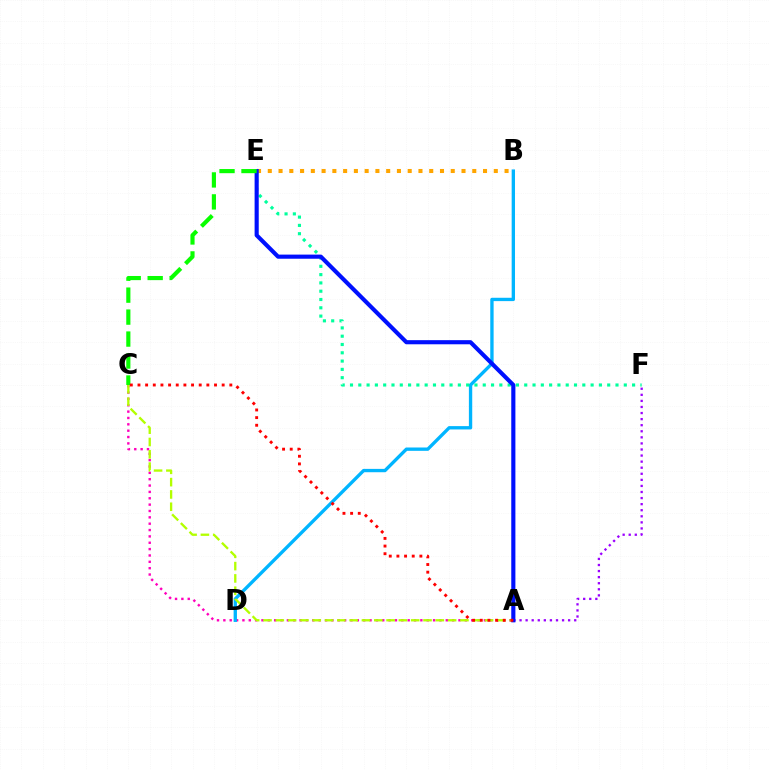{('A', 'C'): [{'color': '#ff00bd', 'line_style': 'dotted', 'thickness': 1.73}, {'color': '#b3ff00', 'line_style': 'dashed', 'thickness': 1.67}, {'color': '#ff0000', 'line_style': 'dotted', 'thickness': 2.08}], ('B', 'E'): [{'color': '#ffa500', 'line_style': 'dotted', 'thickness': 2.92}], ('B', 'D'): [{'color': '#00b5ff', 'line_style': 'solid', 'thickness': 2.41}], ('A', 'F'): [{'color': '#9b00ff', 'line_style': 'dotted', 'thickness': 1.65}], ('E', 'F'): [{'color': '#00ff9d', 'line_style': 'dotted', 'thickness': 2.25}], ('A', 'E'): [{'color': '#0010ff', 'line_style': 'solid', 'thickness': 2.97}], ('C', 'E'): [{'color': '#08ff00', 'line_style': 'dashed', 'thickness': 2.98}]}